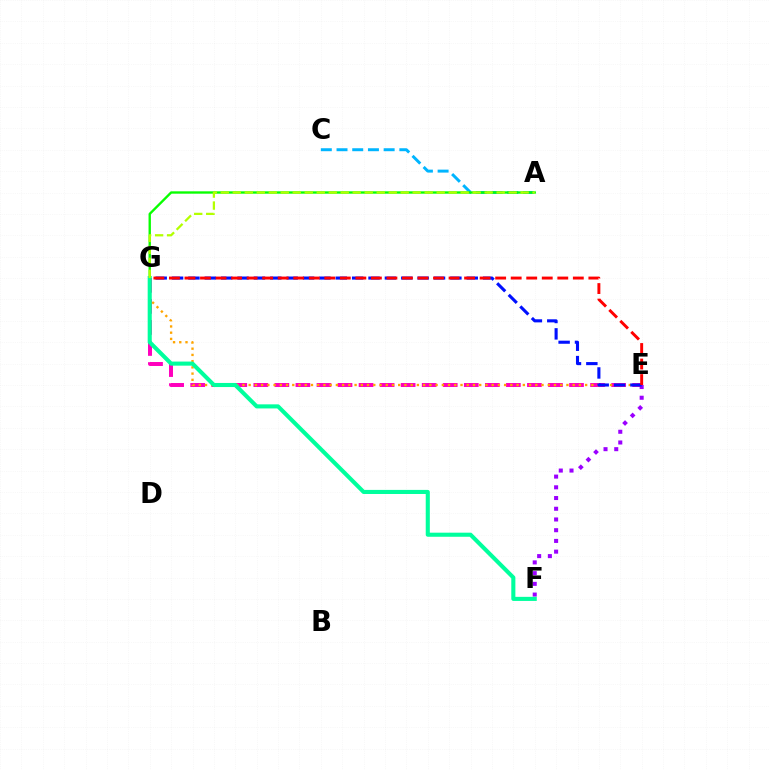{('E', 'G'): [{'color': '#ff00bd', 'line_style': 'dashed', 'thickness': 2.86}, {'color': '#ffa500', 'line_style': 'dotted', 'thickness': 1.69}, {'color': '#0010ff', 'line_style': 'dashed', 'thickness': 2.22}, {'color': '#ff0000', 'line_style': 'dashed', 'thickness': 2.11}], ('A', 'C'): [{'color': '#00b5ff', 'line_style': 'dashed', 'thickness': 2.13}], ('A', 'G'): [{'color': '#08ff00', 'line_style': 'solid', 'thickness': 1.7}, {'color': '#b3ff00', 'line_style': 'dashed', 'thickness': 1.63}], ('E', 'F'): [{'color': '#9b00ff', 'line_style': 'dotted', 'thickness': 2.91}], ('F', 'G'): [{'color': '#00ff9d', 'line_style': 'solid', 'thickness': 2.94}]}